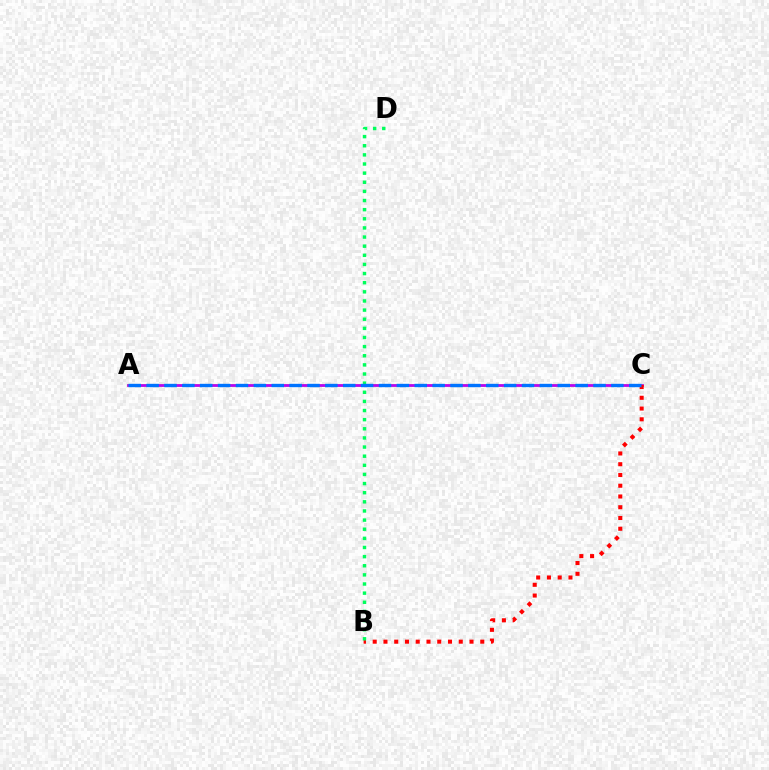{('A', 'C'): [{'color': '#d1ff00', 'line_style': 'solid', 'thickness': 2.02}, {'color': '#b900ff', 'line_style': 'solid', 'thickness': 1.96}, {'color': '#0074ff', 'line_style': 'dashed', 'thickness': 2.43}], ('B', 'C'): [{'color': '#ff0000', 'line_style': 'dotted', 'thickness': 2.92}], ('B', 'D'): [{'color': '#00ff5c', 'line_style': 'dotted', 'thickness': 2.48}]}